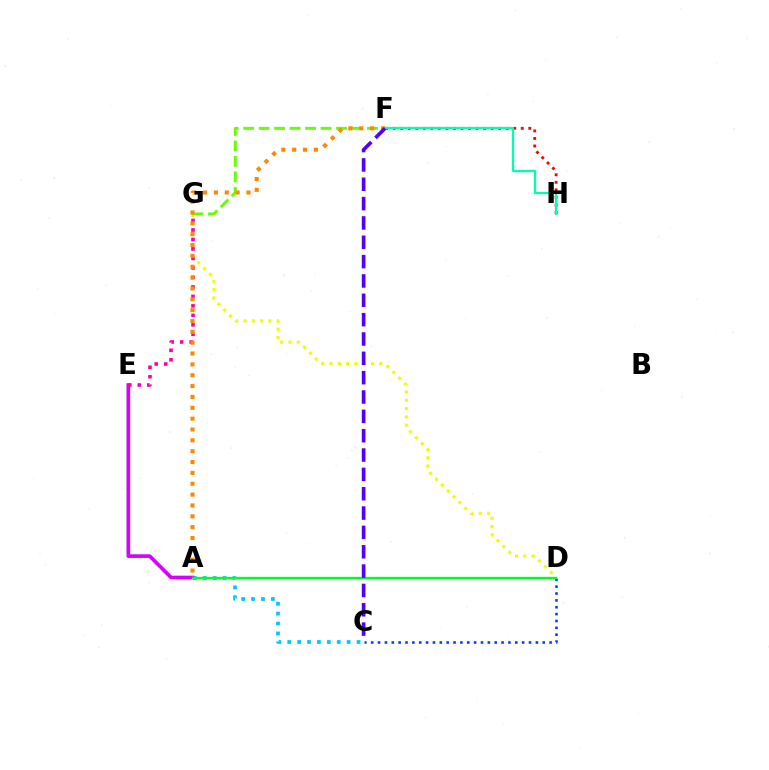{('A', 'C'): [{'color': '#00c7ff', 'line_style': 'dotted', 'thickness': 2.69}], ('C', 'D'): [{'color': '#003fff', 'line_style': 'dotted', 'thickness': 1.86}], ('D', 'G'): [{'color': '#eeff00', 'line_style': 'dotted', 'thickness': 2.25}], ('F', 'H'): [{'color': '#ff0000', 'line_style': 'dotted', 'thickness': 2.05}, {'color': '#00ffaf', 'line_style': 'solid', 'thickness': 1.63}], ('A', 'E'): [{'color': '#d600ff', 'line_style': 'solid', 'thickness': 2.64}], ('F', 'G'): [{'color': '#66ff00', 'line_style': 'dashed', 'thickness': 2.1}], ('E', 'G'): [{'color': '#ff00a0', 'line_style': 'dotted', 'thickness': 2.58}], ('A', 'F'): [{'color': '#ff8800', 'line_style': 'dotted', 'thickness': 2.95}], ('A', 'D'): [{'color': '#00ff27', 'line_style': 'solid', 'thickness': 1.72}], ('C', 'F'): [{'color': '#4f00ff', 'line_style': 'dashed', 'thickness': 2.63}]}